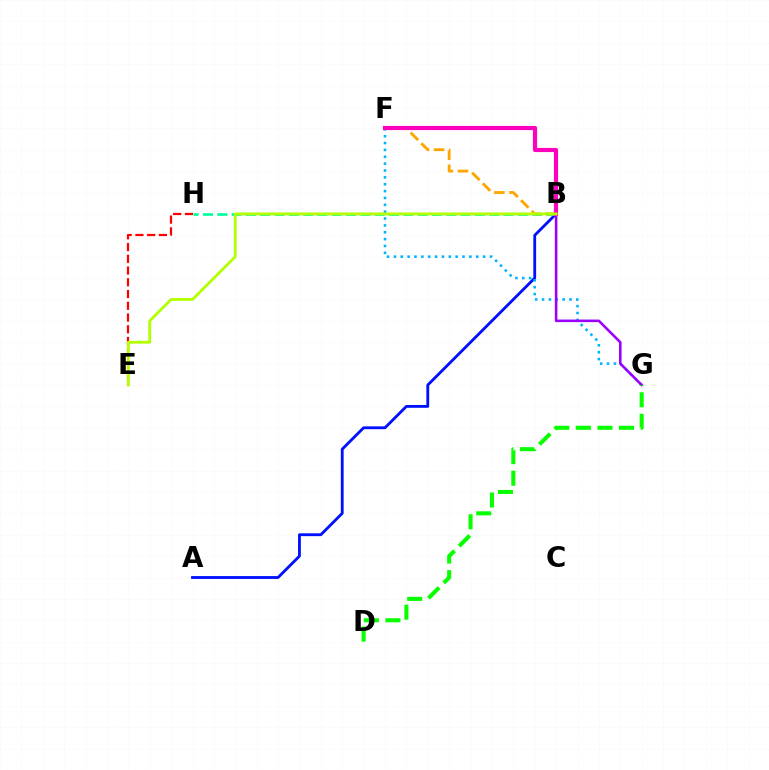{('A', 'B'): [{'color': '#0010ff', 'line_style': 'solid', 'thickness': 2.03}], ('B', 'H'): [{'color': '#00ff9d', 'line_style': 'dashed', 'thickness': 1.94}], ('B', 'F'): [{'color': '#ffa500', 'line_style': 'dashed', 'thickness': 2.05}, {'color': '#ff00bd', 'line_style': 'solid', 'thickness': 2.99}], ('E', 'H'): [{'color': '#ff0000', 'line_style': 'dashed', 'thickness': 1.6}], ('F', 'G'): [{'color': '#00b5ff', 'line_style': 'dotted', 'thickness': 1.86}], ('B', 'G'): [{'color': '#9b00ff', 'line_style': 'solid', 'thickness': 1.85}], ('B', 'E'): [{'color': '#b3ff00', 'line_style': 'solid', 'thickness': 2.03}], ('D', 'G'): [{'color': '#08ff00', 'line_style': 'dashed', 'thickness': 2.93}]}